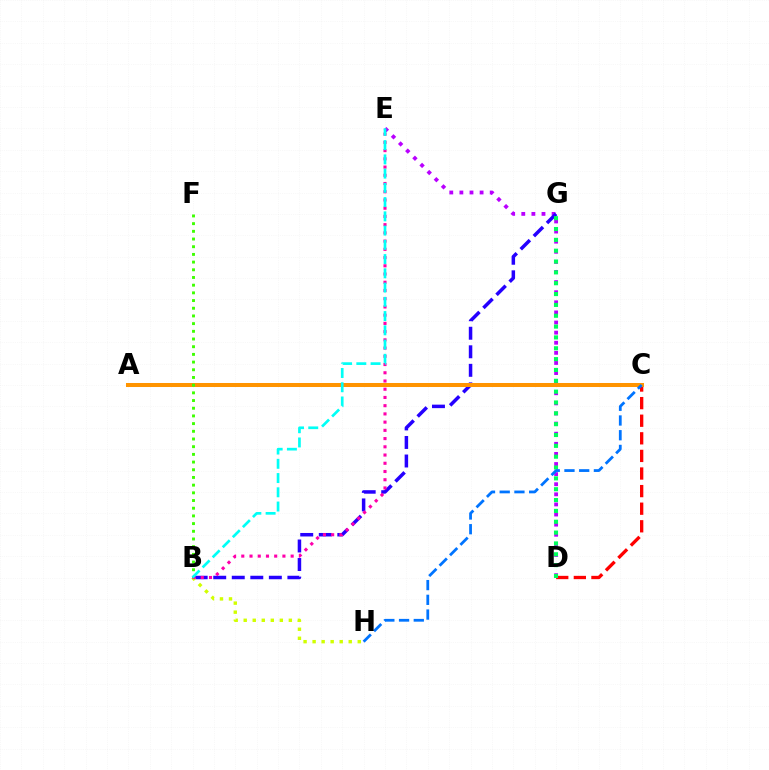{('D', 'E'): [{'color': '#b900ff', 'line_style': 'dotted', 'thickness': 2.75}], ('C', 'D'): [{'color': '#ff0000', 'line_style': 'dashed', 'thickness': 2.39}], ('B', 'G'): [{'color': '#2500ff', 'line_style': 'dashed', 'thickness': 2.52}], ('B', 'H'): [{'color': '#d1ff00', 'line_style': 'dotted', 'thickness': 2.45}], ('A', 'C'): [{'color': '#ff9400', 'line_style': 'solid', 'thickness': 2.89}], ('B', 'F'): [{'color': '#3dff00', 'line_style': 'dotted', 'thickness': 2.09}], ('B', 'E'): [{'color': '#ff00ac', 'line_style': 'dotted', 'thickness': 2.24}, {'color': '#00fff6', 'line_style': 'dashed', 'thickness': 1.94}], ('D', 'G'): [{'color': '#00ff5c', 'line_style': 'dotted', 'thickness': 2.95}], ('C', 'H'): [{'color': '#0074ff', 'line_style': 'dashed', 'thickness': 2.0}]}